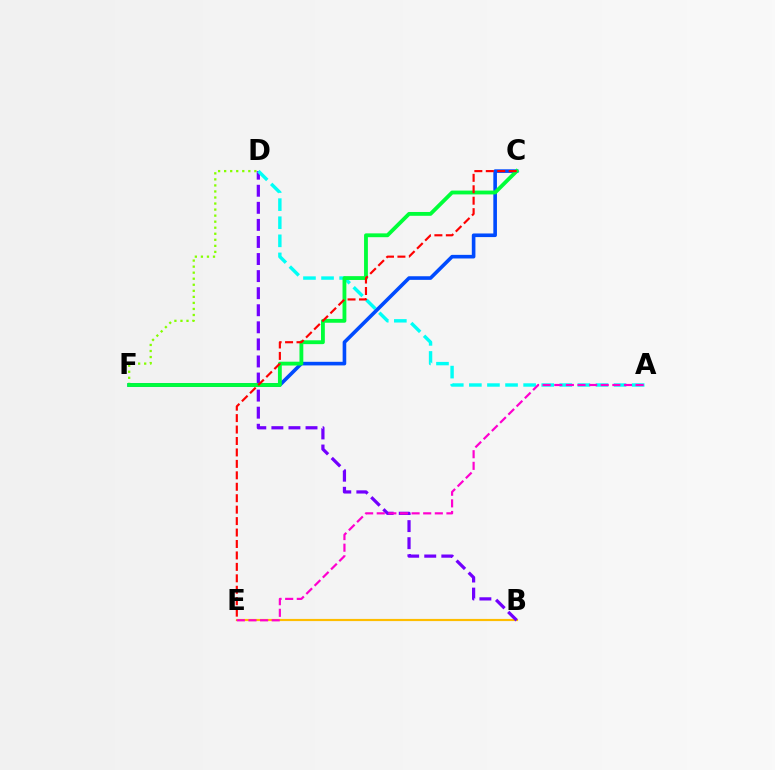{('D', 'F'): [{'color': '#84ff00', 'line_style': 'dotted', 'thickness': 1.64}], ('B', 'E'): [{'color': '#ffbd00', 'line_style': 'solid', 'thickness': 1.56}], ('B', 'D'): [{'color': '#7200ff', 'line_style': 'dashed', 'thickness': 2.32}], ('A', 'D'): [{'color': '#00fff6', 'line_style': 'dashed', 'thickness': 2.46}], ('C', 'F'): [{'color': '#004bff', 'line_style': 'solid', 'thickness': 2.6}, {'color': '#00ff39', 'line_style': 'solid', 'thickness': 2.76}], ('C', 'E'): [{'color': '#ff0000', 'line_style': 'dashed', 'thickness': 1.55}], ('A', 'E'): [{'color': '#ff00cf', 'line_style': 'dashed', 'thickness': 1.58}]}